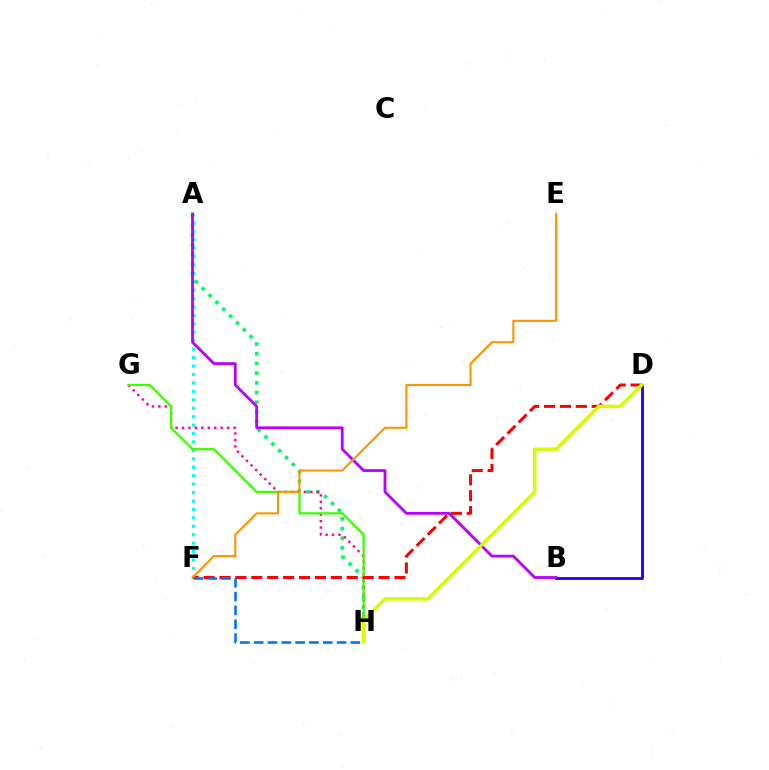{('A', 'F'): [{'color': '#00fff6', 'line_style': 'dotted', 'thickness': 2.29}], ('A', 'H'): [{'color': '#00ff5c', 'line_style': 'dotted', 'thickness': 2.63}], ('G', 'H'): [{'color': '#ff00ac', 'line_style': 'dotted', 'thickness': 1.75}, {'color': '#3dff00', 'line_style': 'solid', 'thickness': 1.64}], ('D', 'F'): [{'color': '#ff0000', 'line_style': 'dashed', 'thickness': 2.16}], ('B', 'D'): [{'color': '#2500ff', 'line_style': 'solid', 'thickness': 2.06}], ('F', 'H'): [{'color': '#0074ff', 'line_style': 'dashed', 'thickness': 1.88}], ('A', 'B'): [{'color': '#b900ff', 'line_style': 'solid', 'thickness': 2.01}], ('D', 'H'): [{'color': '#d1ff00', 'line_style': 'solid', 'thickness': 2.47}], ('E', 'F'): [{'color': '#ff9400', 'line_style': 'solid', 'thickness': 1.51}]}